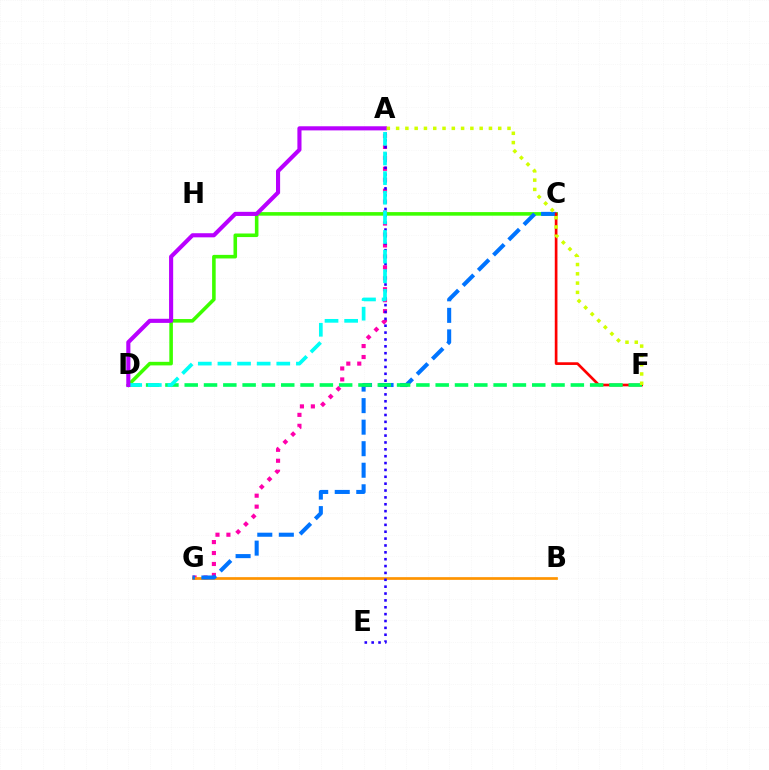{('A', 'G'): [{'color': '#ff00ac', 'line_style': 'dotted', 'thickness': 2.97}], ('C', 'D'): [{'color': '#3dff00', 'line_style': 'solid', 'thickness': 2.57}], ('B', 'G'): [{'color': '#ff9400', 'line_style': 'solid', 'thickness': 1.94}], ('C', 'G'): [{'color': '#0074ff', 'line_style': 'dashed', 'thickness': 2.93}], ('A', 'E'): [{'color': '#2500ff', 'line_style': 'dotted', 'thickness': 1.87}], ('C', 'F'): [{'color': '#ff0000', 'line_style': 'solid', 'thickness': 1.93}], ('D', 'F'): [{'color': '#00ff5c', 'line_style': 'dashed', 'thickness': 2.62}], ('A', 'D'): [{'color': '#00fff6', 'line_style': 'dashed', 'thickness': 2.67}, {'color': '#b900ff', 'line_style': 'solid', 'thickness': 2.96}], ('A', 'F'): [{'color': '#d1ff00', 'line_style': 'dotted', 'thickness': 2.52}]}